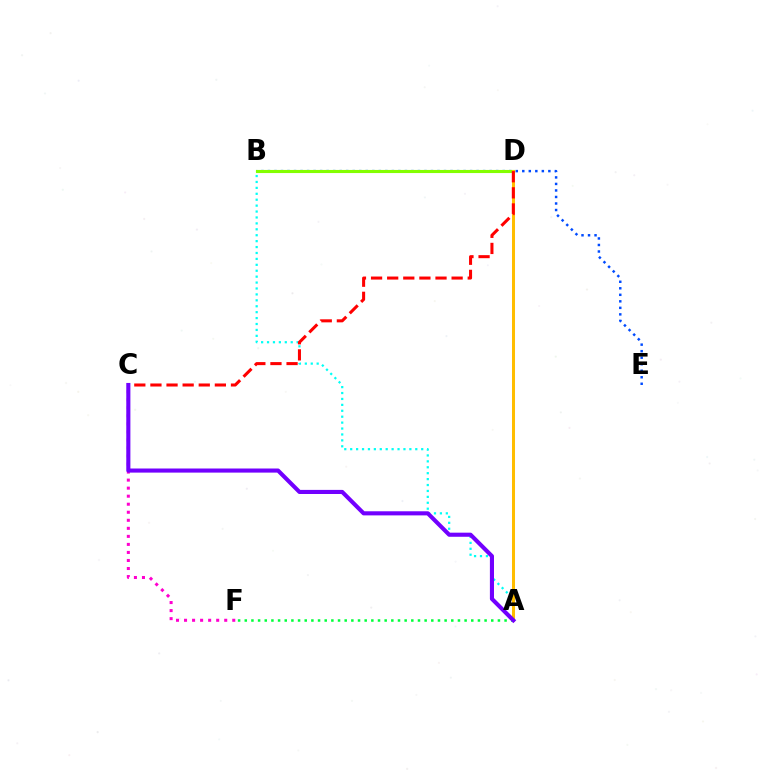{('C', 'F'): [{'color': '#ff00cf', 'line_style': 'dotted', 'thickness': 2.18}], ('A', 'B'): [{'color': '#00fff6', 'line_style': 'dotted', 'thickness': 1.61}], ('B', 'E'): [{'color': '#004bff', 'line_style': 'dotted', 'thickness': 1.77}], ('B', 'D'): [{'color': '#84ff00', 'line_style': 'solid', 'thickness': 2.23}], ('A', 'D'): [{'color': '#ffbd00', 'line_style': 'solid', 'thickness': 2.18}], ('C', 'D'): [{'color': '#ff0000', 'line_style': 'dashed', 'thickness': 2.19}], ('A', 'F'): [{'color': '#00ff39', 'line_style': 'dotted', 'thickness': 1.81}], ('A', 'C'): [{'color': '#7200ff', 'line_style': 'solid', 'thickness': 2.95}]}